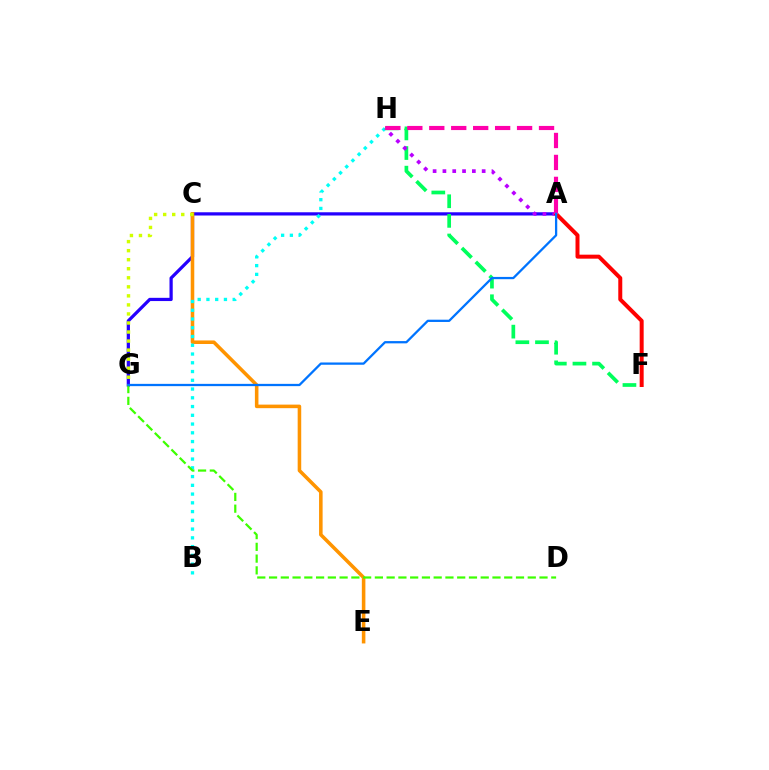{('A', 'G'): [{'color': '#2500ff', 'line_style': 'solid', 'thickness': 2.33}, {'color': '#0074ff', 'line_style': 'solid', 'thickness': 1.64}], ('C', 'E'): [{'color': '#ff9400', 'line_style': 'solid', 'thickness': 2.56}], ('C', 'G'): [{'color': '#d1ff00', 'line_style': 'dotted', 'thickness': 2.46}], ('B', 'H'): [{'color': '#00fff6', 'line_style': 'dotted', 'thickness': 2.38}], ('F', 'H'): [{'color': '#00ff5c', 'line_style': 'dashed', 'thickness': 2.67}], ('D', 'G'): [{'color': '#3dff00', 'line_style': 'dashed', 'thickness': 1.6}], ('A', 'H'): [{'color': '#b900ff', 'line_style': 'dotted', 'thickness': 2.67}, {'color': '#ff00ac', 'line_style': 'dashed', 'thickness': 2.98}], ('A', 'F'): [{'color': '#ff0000', 'line_style': 'solid', 'thickness': 2.87}]}